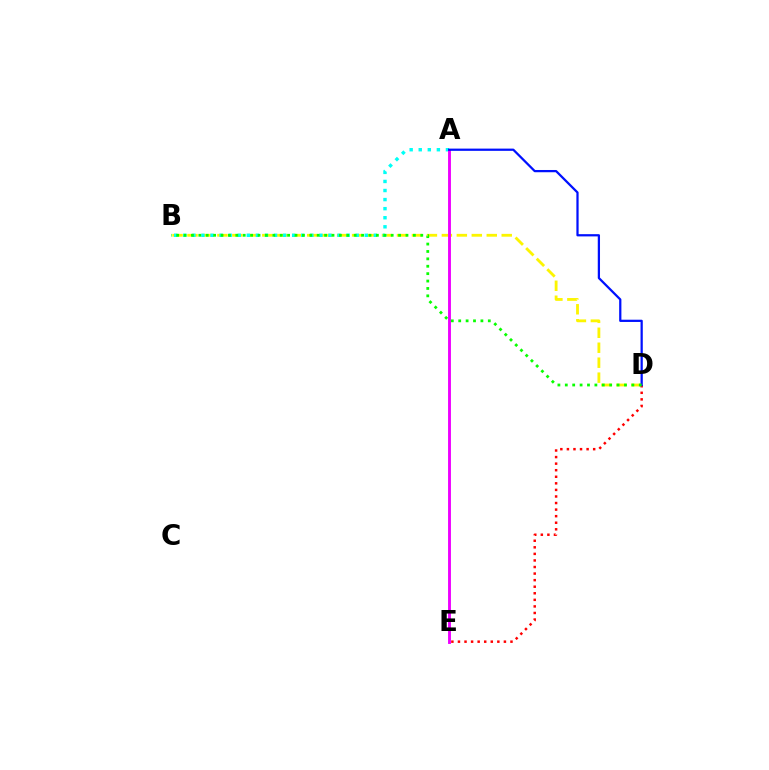{('B', 'D'): [{'color': '#fcf500', 'line_style': 'dashed', 'thickness': 2.03}, {'color': '#08ff00', 'line_style': 'dotted', 'thickness': 2.01}], ('A', 'B'): [{'color': '#00fff6', 'line_style': 'dotted', 'thickness': 2.46}], ('D', 'E'): [{'color': '#ff0000', 'line_style': 'dotted', 'thickness': 1.78}], ('A', 'E'): [{'color': '#ee00ff', 'line_style': 'solid', 'thickness': 2.08}], ('A', 'D'): [{'color': '#0010ff', 'line_style': 'solid', 'thickness': 1.62}]}